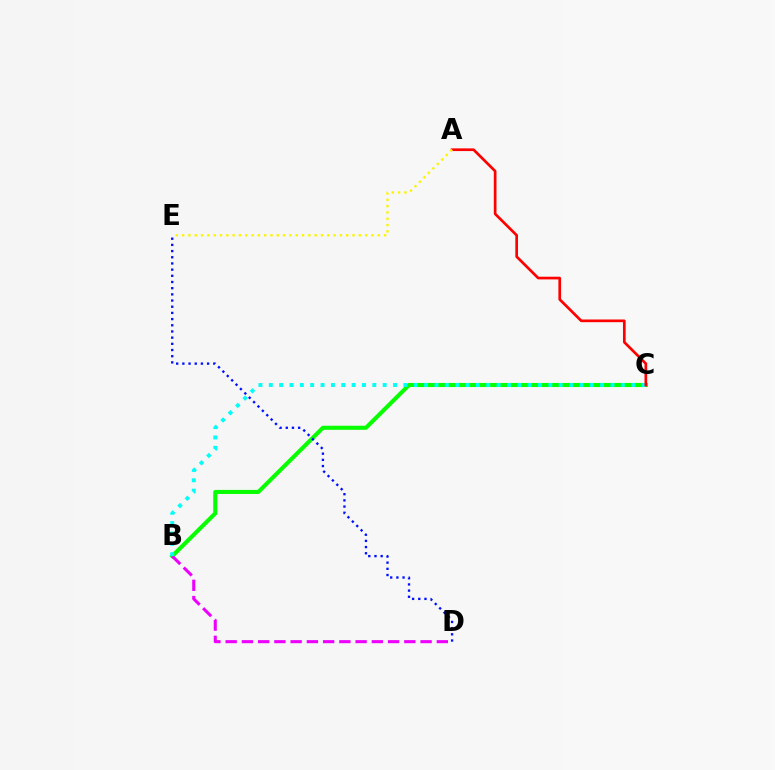{('B', 'C'): [{'color': '#08ff00', 'line_style': 'solid', 'thickness': 2.93}, {'color': '#00fff6', 'line_style': 'dotted', 'thickness': 2.81}], ('B', 'D'): [{'color': '#ee00ff', 'line_style': 'dashed', 'thickness': 2.21}], ('A', 'C'): [{'color': '#ff0000', 'line_style': 'solid', 'thickness': 1.93}], ('D', 'E'): [{'color': '#0010ff', 'line_style': 'dotted', 'thickness': 1.68}], ('A', 'E'): [{'color': '#fcf500', 'line_style': 'dotted', 'thickness': 1.71}]}